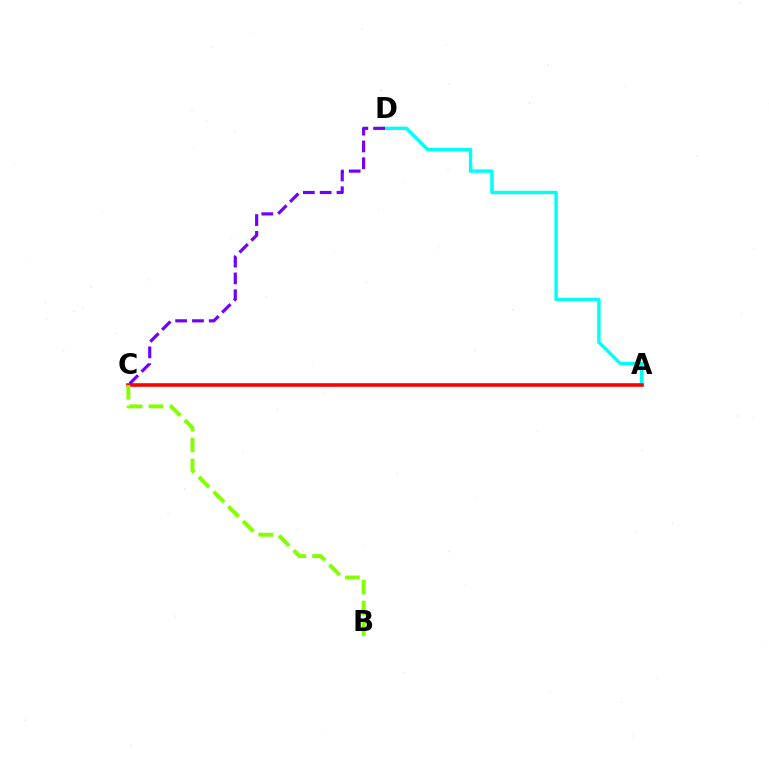{('A', 'D'): [{'color': '#00fff6', 'line_style': 'solid', 'thickness': 2.47}], ('A', 'C'): [{'color': '#ff0000', 'line_style': 'solid', 'thickness': 2.6}], ('C', 'D'): [{'color': '#7200ff', 'line_style': 'dashed', 'thickness': 2.28}], ('B', 'C'): [{'color': '#84ff00', 'line_style': 'dashed', 'thickness': 2.84}]}